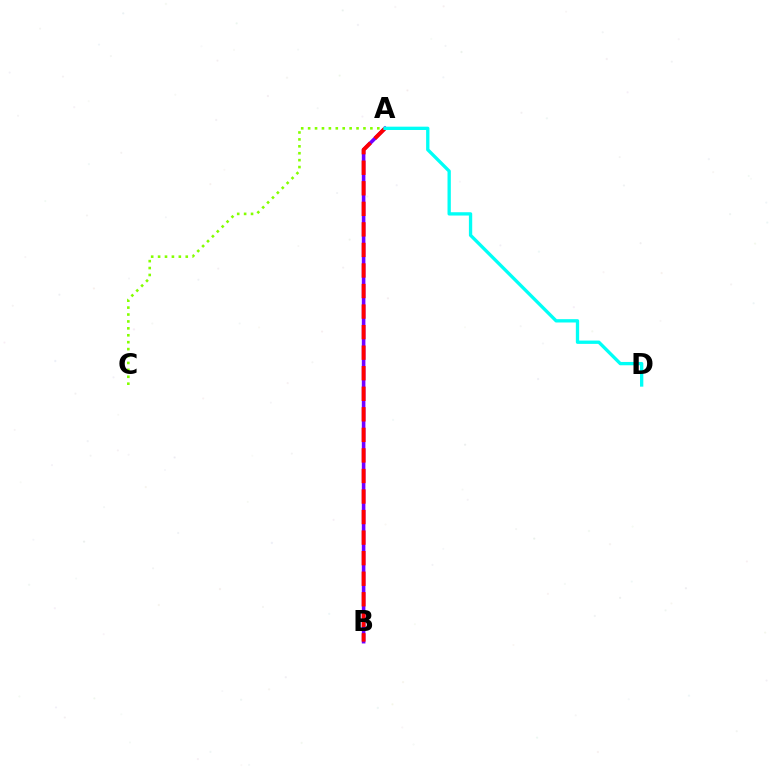{('A', 'C'): [{'color': '#84ff00', 'line_style': 'dotted', 'thickness': 1.88}], ('A', 'B'): [{'color': '#7200ff', 'line_style': 'solid', 'thickness': 2.58}, {'color': '#ff0000', 'line_style': 'dashed', 'thickness': 2.79}], ('A', 'D'): [{'color': '#00fff6', 'line_style': 'solid', 'thickness': 2.39}]}